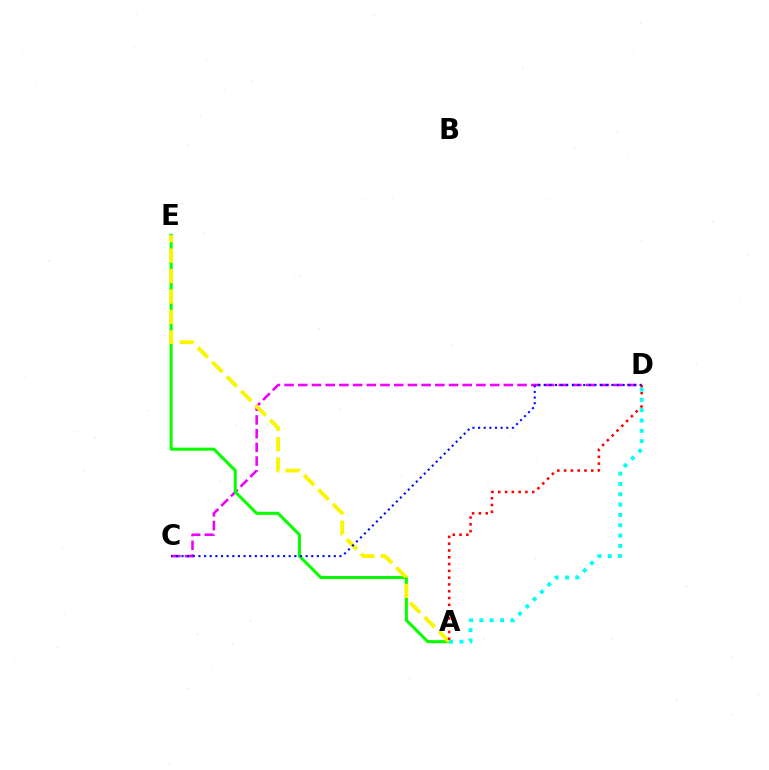{('C', 'D'): [{'color': '#ee00ff', 'line_style': 'dashed', 'thickness': 1.86}, {'color': '#0010ff', 'line_style': 'dotted', 'thickness': 1.53}], ('A', 'E'): [{'color': '#08ff00', 'line_style': 'solid', 'thickness': 2.19}, {'color': '#fcf500', 'line_style': 'dashed', 'thickness': 2.78}], ('A', 'D'): [{'color': '#ff0000', 'line_style': 'dotted', 'thickness': 1.84}, {'color': '#00fff6', 'line_style': 'dotted', 'thickness': 2.81}]}